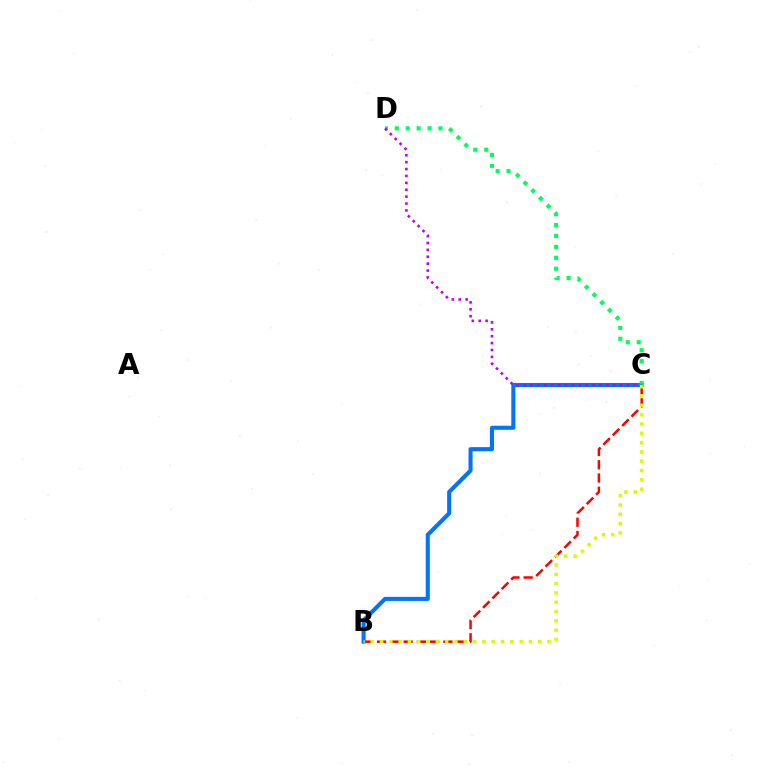{('B', 'C'): [{'color': '#ff0000', 'line_style': 'dashed', 'thickness': 1.8}, {'color': '#0074ff', 'line_style': 'solid', 'thickness': 2.93}, {'color': '#d1ff00', 'line_style': 'dotted', 'thickness': 2.53}], ('C', 'D'): [{'color': '#00ff5c', 'line_style': 'dotted', 'thickness': 2.97}, {'color': '#b900ff', 'line_style': 'dotted', 'thickness': 1.87}]}